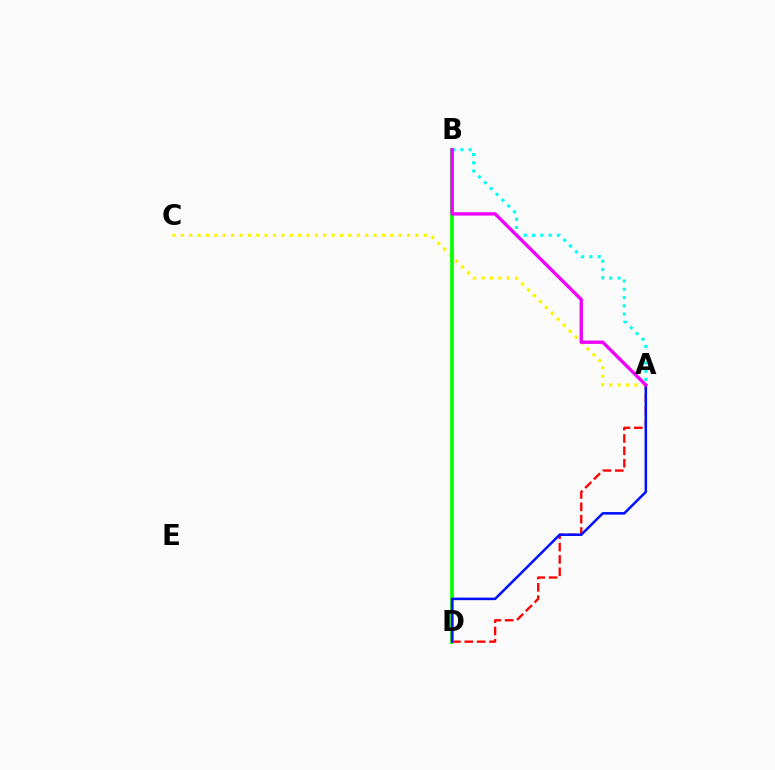{('A', 'D'): [{'color': '#ff0000', 'line_style': 'dashed', 'thickness': 1.68}, {'color': '#0010ff', 'line_style': 'solid', 'thickness': 1.82}], ('A', 'C'): [{'color': '#fcf500', 'line_style': 'dotted', 'thickness': 2.28}], ('B', 'D'): [{'color': '#08ff00', 'line_style': 'solid', 'thickness': 2.68}], ('A', 'B'): [{'color': '#00fff6', 'line_style': 'dotted', 'thickness': 2.24}, {'color': '#ee00ff', 'line_style': 'solid', 'thickness': 2.41}]}